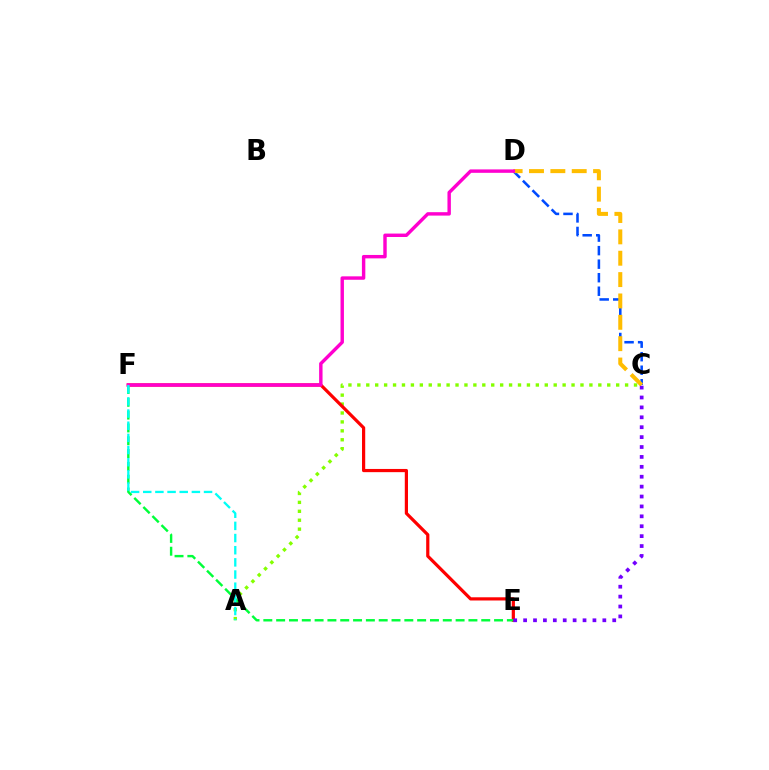{('C', 'D'): [{'color': '#004bff', 'line_style': 'dashed', 'thickness': 1.84}, {'color': '#ffbd00', 'line_style': 'dashed', 'thickness': 2.9}], ('A', 'C'): [{'color': '#84ff00', 'line_style': 'dotted', 'thickness': 2.42}], ('E', 'F'): [{'color': '#ff0000', 'line_style': 'solid', 'thickness': 2.31}, {'color': '#00ff39', 'line_style': 'dashed', 'thickness': 1.74}], ('C', 'E'): [{'color': '#7200ff', 'line_style': 'dotted', 'thickness': 2.69}], ('D', 'F'): [{'color': '#ff00cf', 'line_style': 'solid', 'thickness': 2.46}], ('A', 'F'): [{'color': '#00fff6', 'line_style': 'dashed', 'thickness': 1.65}]}